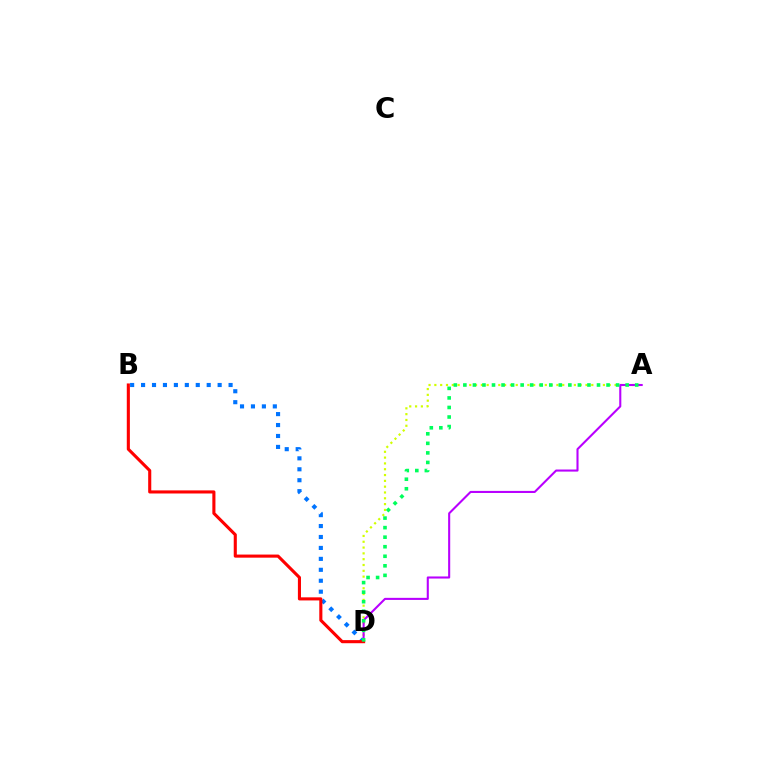{('A', 'D'): [{'color': '#d1ff00', 'line_style': 'dotted', 'thickness': 1.58}, {'color': '#b900ff', 'line_style': 'solid', 'thickness': 1.5}, {'color': '#00ff5c', 'line_style': 'dotted', 'thickness': 2.59}], ('B', 'D'): [{'color': '#0074ff', 'line_style': 'dotted', 'thickness': 2.97}, {'color': '#ff0000', 'line_style': 'solid', 'thickness': 2.23}]}